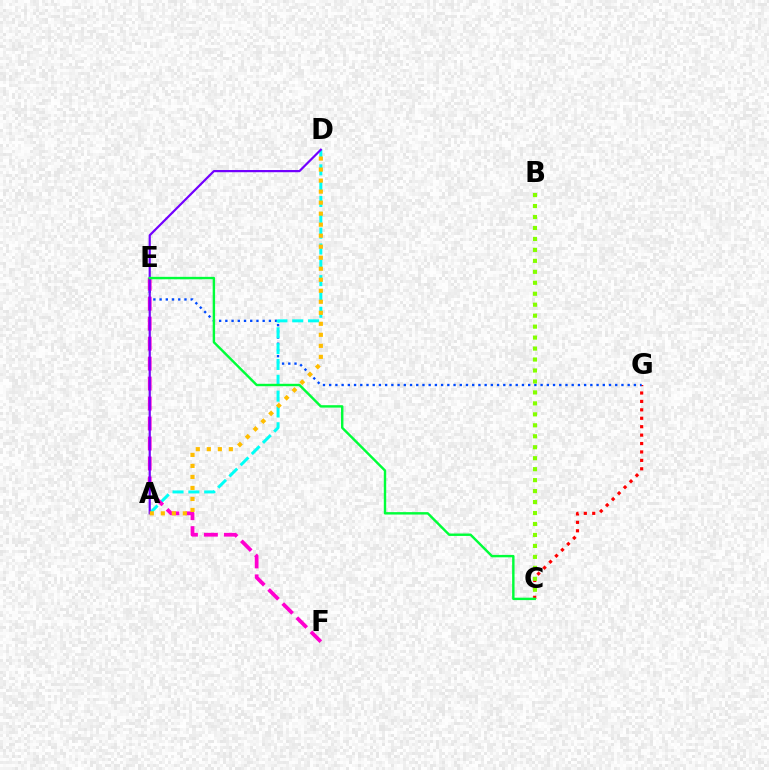{('C', 'G'): [{'color': '#ff0000', 'line_style': 'dotted', 'thickness': 2.29}], ('E', 'G'): [{'color': '#004bff', 'line_style': 'dotted', 'thickness': 1.69}], ('B', 'C'): [{'color': '#84ff00', 'line_style': 'dotted', 'thickness': 2.98}], ('A', 'D'): [{'color': '#00fff6', 'line_style': 'dashed', 'thickness': 2.15}, {'color': '#7200ff', 'line_style': 'solid', 'thickness': 1.58}, {'color': '#ffbd00', 'line_style': 'dotted', 'thickness': 2.99}], ('E', 'F'): [{'color': '#ff00cf', 'line_style': 'dashed', 'thickness': 2.71}], ('C', 'E'): [{'color': '#00ff39', 'line_style': 'solid', 'thickness': 1.74}]}